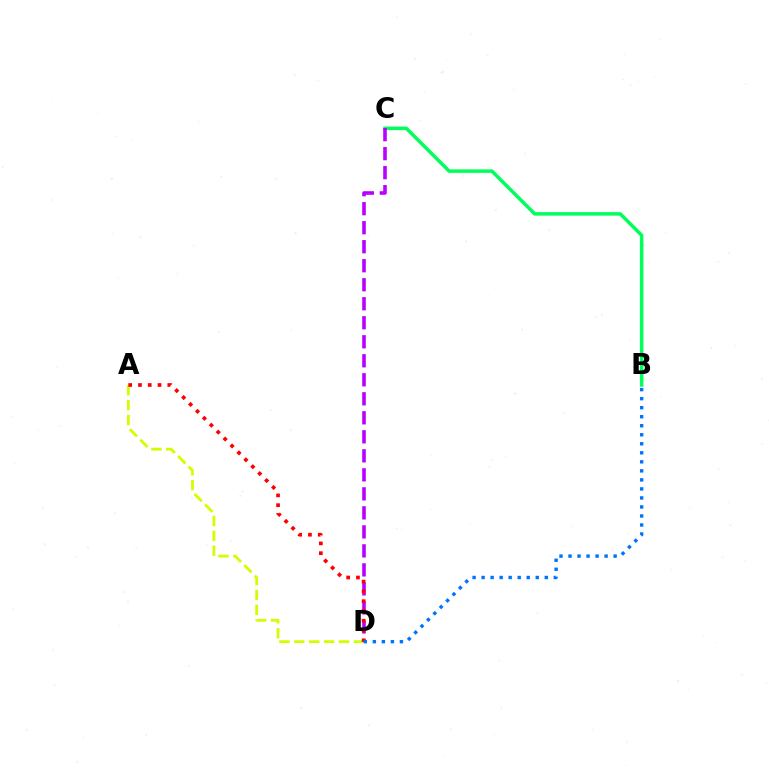{('B', 'C'): [{'color': '#00ff5c', 'line_style': 'solid', 'thickness': 2.52}], ('A', 'D'): [{'color': '#d1ff00', 'line_style': 'dashed', 'thickness': 2.02}, {'color': '#ff0000', 'line_style': 'dotted', 'thickness': 2.66}], ('C', 'D'): [{'color': '#b900ff', 'line_style': 'dashed', 'thickness': 2.58}], ('B', 'D'): [{'color': '#0074ff', 'line_style': 'dotted', 'thickness': 2.45}]}